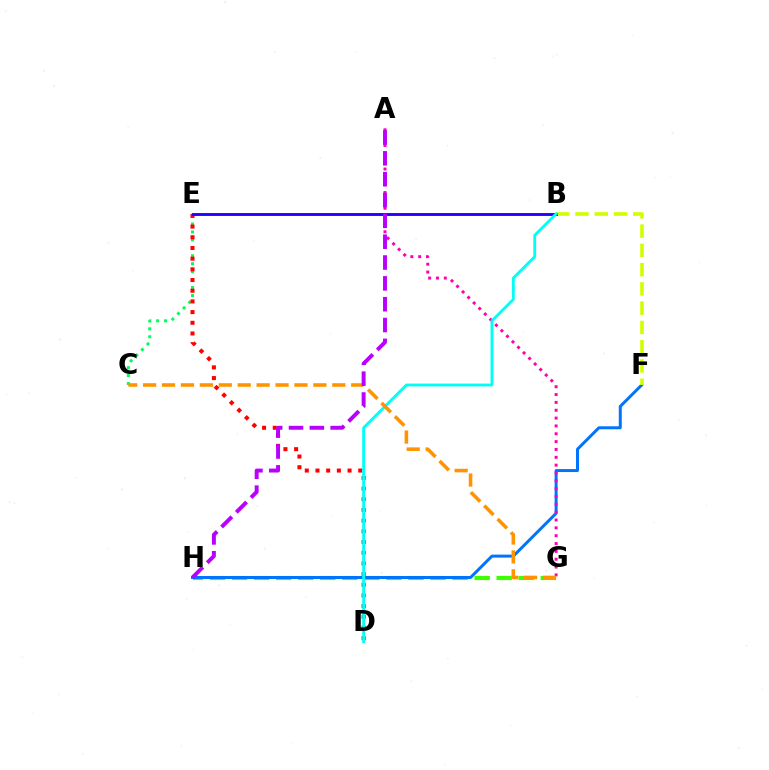{('G', 'H'): [{'color': '#3dff00', 'line_style': 'dashed', 'thickness': 3.0}], ('F', 'H'): [{'color': '#0074ff', 'line_style': 'solid', 'thickness': 2.14}], ('C', 'E'): [{'color': '#00ff5c', 'line_style': 'dotted', 'thickness': 2.16}], ('B', 'F'): [{'color': '#d1ff00', 'line_style': 'dashed', 'thickness': 2.62}], ('D', 'E'): [{'color': '#ff0000', 'line_style': 'dotted', 'thickness': 2.9}], ('A', 'G'): [{'color': '#ff00ac', 'line_style': 'dotted', 'thickness': 2.13}], ('B', 'E'): [{'color': '#2500ff', 'line_style': 'solid', 'thickness': 2.08}], ('B', 'D'): [{'color': '#00fff6', 'line_style': 'solid', 'thickness': 2.05}], ('C', 'G'): [{'color': '#ff9400', 'line_style': 'dashed', 'thickness': 2.57}], ('A', 'H'): [{'color': '#b900ff', 'line_style': 'dashed', 'thickness': 2.83}]}